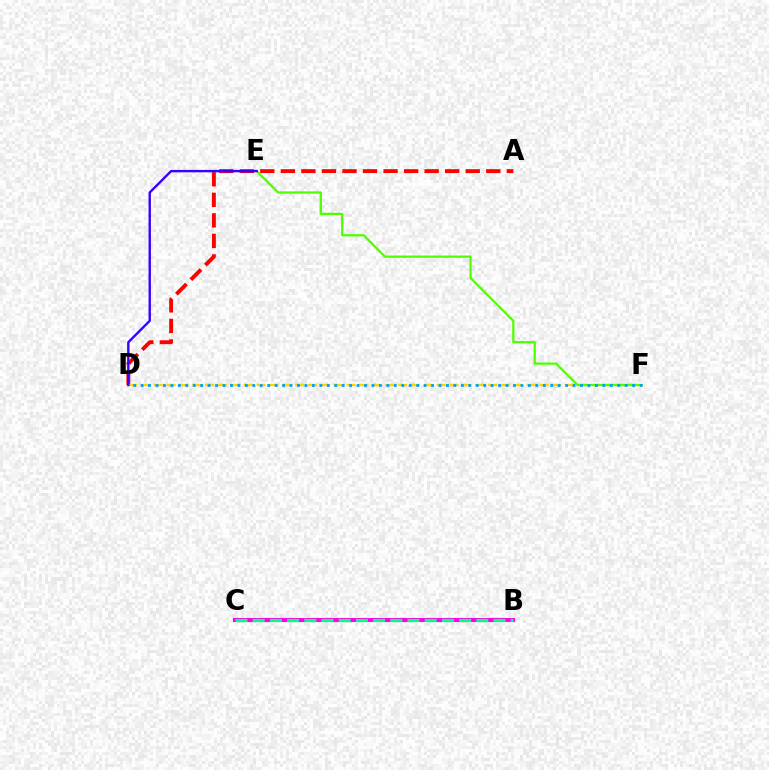{('A', 'D'): [{'color': '#ff0000', 'line_style': 'dashed', 'thickness': 2.79}], ('B', 'C'): [{'color': '#ff00ed', 'line_style': 'solid', 'thickness': 2.92}, {'color': '#00ff86', 'line_style': 'dashed', 'thickness': 2.34}], ('D', 'F'): [{'color': '#ffd500', 'line_style': 'dashed', 'thickness': 1.75}, {'color': '#009eff', 'line_style': 'dotted', 'thickness': 2.02}], ('E', 'F'): [{'color': '#4fff00', 'line_style': 'solid', 'thickness': 1.62}], ('D', 'E'): [{'color': '#3700ff', 'line_style': 'solid', 'thickness': 1.72}]}